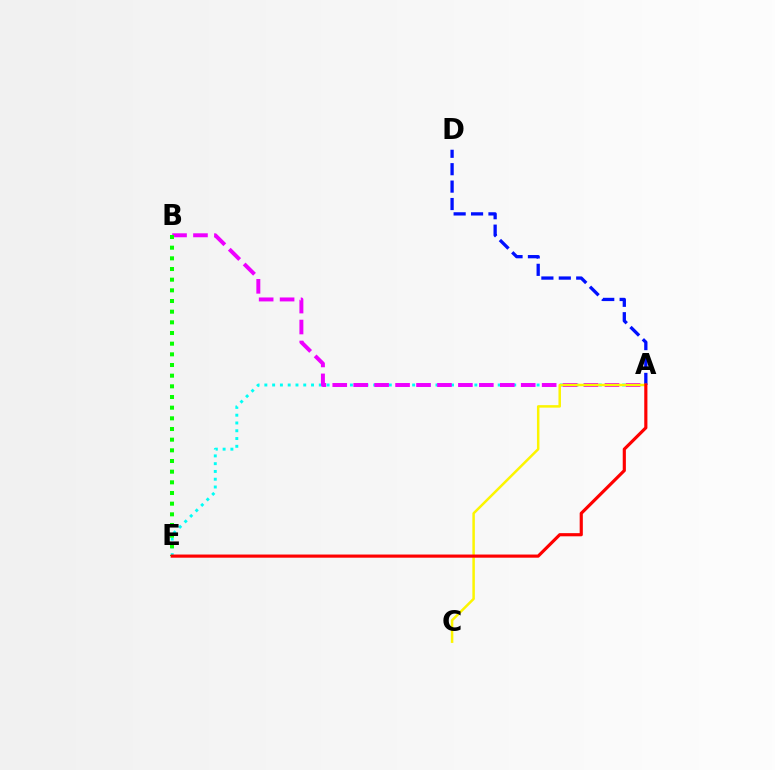{('A', 'D'): [{'color': '#0010ff', 'line_style': 'dashed', 'thickness': 2.37}], ('A', 'E'): [{'color': '#00fff6', 'line_style': 'dotted', 'thickness': 2.11}, {'color': '#ff0000', 'line_style': 'solid', 'thickness': 2.27}], ('A', 'B'): [{'color': '#ee00ff', 'line_style': 'dashed', 'thickness': 2.84}], ('A', 'C'): [{'color': '#fcf500', 'line_style': 'solid', 'thickness': 1.8}], ('B', 'E'): [{'color': '#08ff00', 'line_style': 'dotted', 'thickness': 2.9}]}